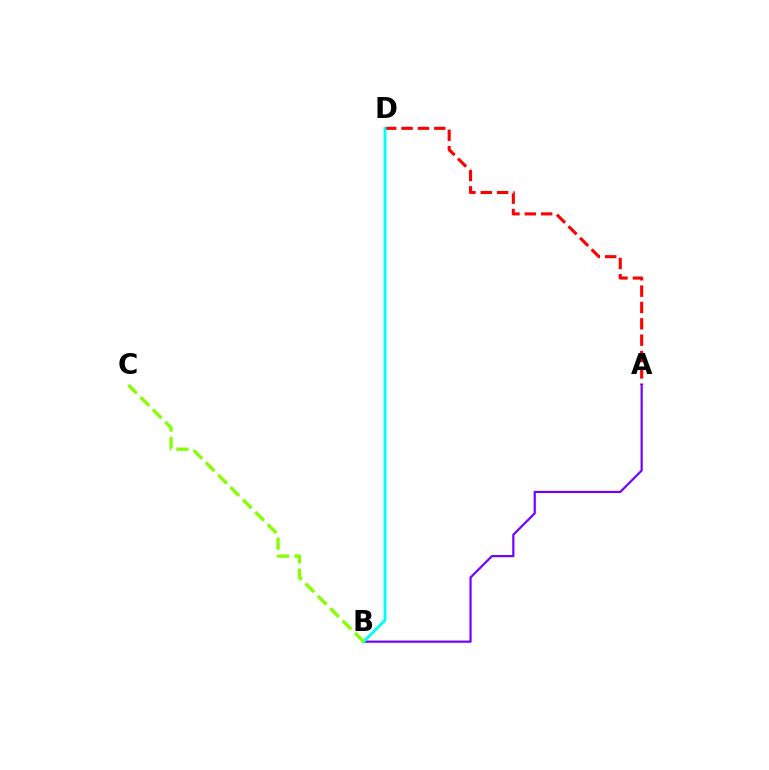{('A', 'D'): [{'color': '#ff0000', 'line_style': 'dashed', 'thickness': 2.22}], ('A', 'B'): [{'color': '#7200ff', 'line_style': 'solid', 'thickness': 1.58}], ('B', 'D'): [{'color': '#00fff6', 'line_style': 'solid', 'thickness': 2.11}], ('B', 'C'): [{'color': '#84ff00', 'line_style': 'dashed', 'thickness': 2.38}]}